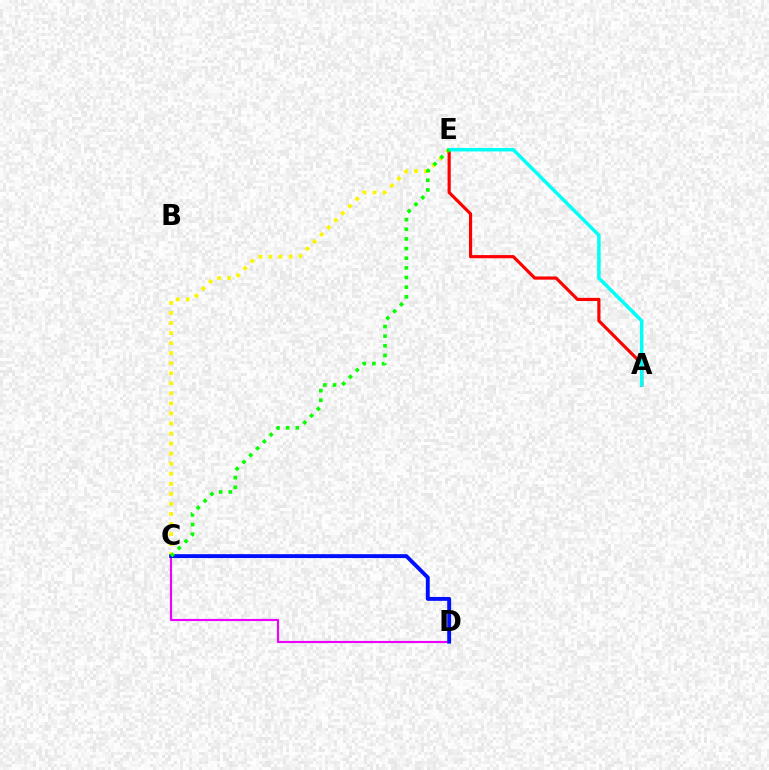{('C', 'E'): [{'color': '#fcf500', 'line_style': 'dotted', 'thickness': 2.73}, {'color': '#08ff00', 'line_style': 'dotted', 'thickness': 2.62}], ('C', 'D'): [{'color': '#ee00ff', 'line_style': 'solid', 'thickness': 1.55}, {'color': '#0010ff', 'line_style': 'solid', 'thickness': 2.8}], ('A', 'E'): [{'color': '#ff0000', 'line_style': 'solid', 'thickness': 2.28}, {'color': '#00fff6', 'line_style': 'solid', 'thickness': 2.5}]}